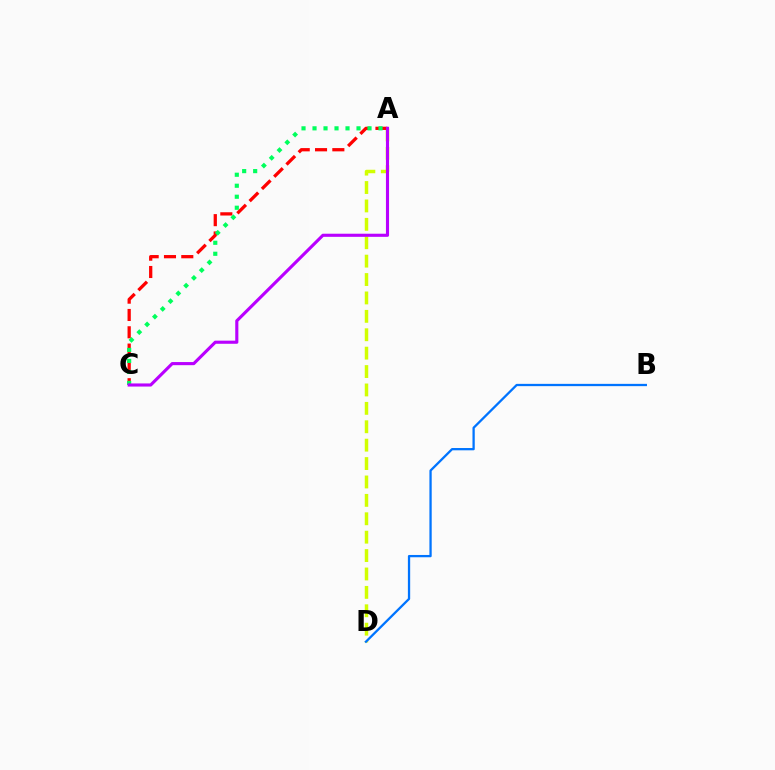{('A', 'D'): [{'color': '#d1ff00', 'line_style': 'dashed', 'thickness': 2.5}], ('A', 'C'): [{'color': '#ff0000', 'line_style': 'dashed', 'thickness': 2.35}, {'color': '#00ff5c', 'line_style': 'dotted', 'thickness': 2.99}, {'color': '#b900ff', 'line_style': 'solid', 'thickness': 2.24}], ('B', 'D'): [{'color': '#0074ff', 'line_style': 'solid', 'thickness': 1.64}]}